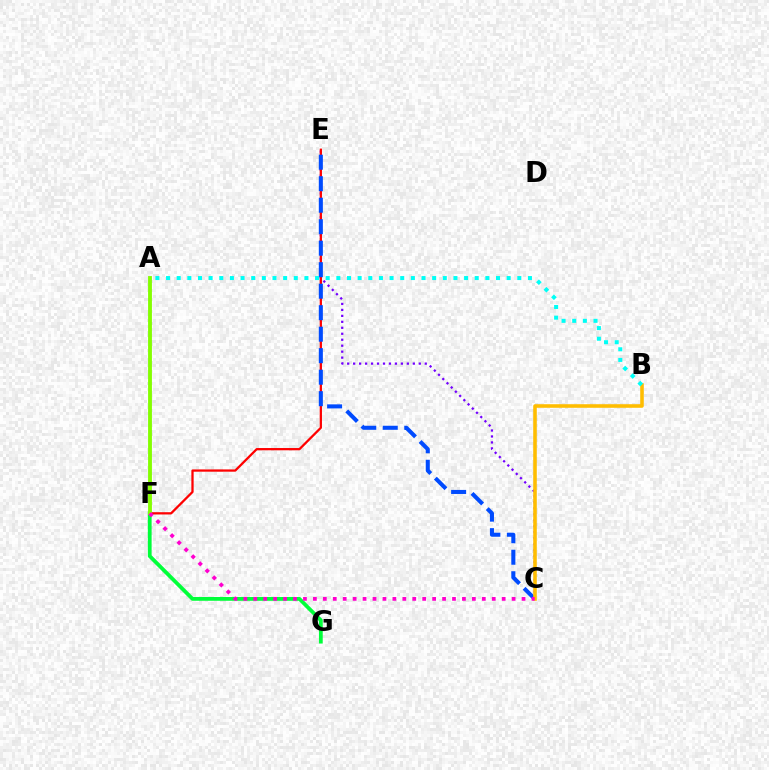{('C', 'E'): [{'color': '#7200ff', 'line_style': 'dotted', 'thickness': 1.62}, {'color': '#004bff', 'line_style': 'dashed', 'thickness': 2.92}], ('E', 'F'): [{'color': '#ff0000', 'line_style': 'solid', 'thickness': 1.64}], ('F', 'G'): [{'color': '#00ff39', 'line_style': 'solid', 'thickness': 2.72}], ('B', 'C'): [{'color': '#ffbd00', 'line_style': 'solid', 'thickness': 2.57}], ('A', 'F'): [{'color': '#84ff00', 'line_style': 'solid', 'thickness': 2.77}], ('C', 'F'): [{'color': '#ff00cf', 'line_style': 'dotted', 'thickness': 2.7}], ('A', 'B'): [{'color': '#00fff6', 'line_style': 'dotted', 'thickness': 2.89}]}